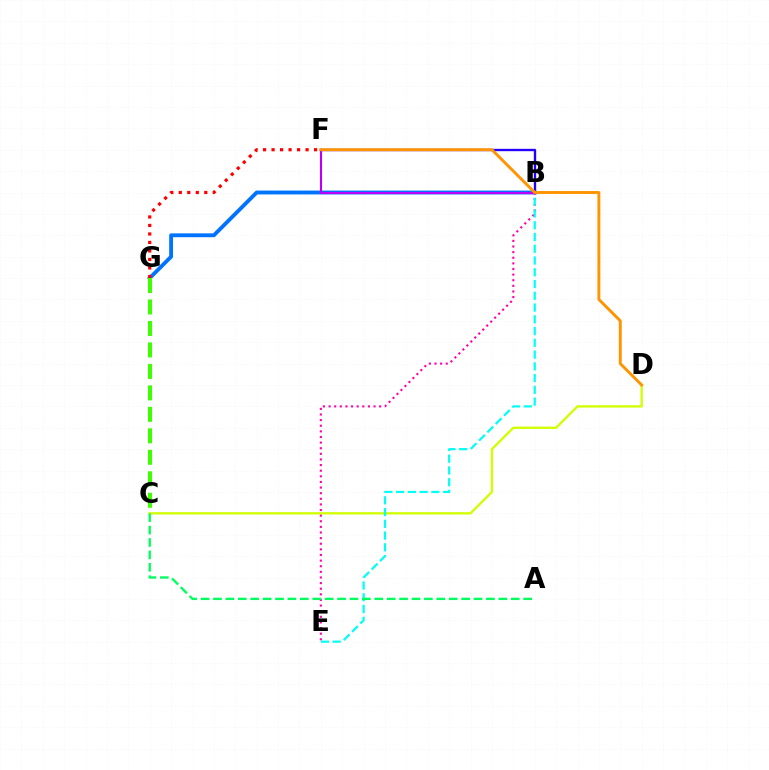{('B', 'F'): [{'color': '#2500ff', 'line_style': 'solid', 'thickness': 1.7}, {'color': '#b900ff', 'line_style': 'solid', 'thickness': 1.53}], ('B', 'G'): [{'color': '#0074ff', 'line_style': 'solid', 'thickness': 2.78}], ('C', 'D'): [{'color': '#d1ff00', 'line_style': 'solid', 'thickness': 1.67}], ('B', 'E'): [{'color': '#ff00ac', 'line_style': 'dotted', 'thickness': 1.53}, {'color': '#00fff6', 'line_style': 'dashed', 'thickness': 1.6}], ('F', 'G'): [{'color': '#ff0000', 'line_style': 'dotted', 'thickness': 2.31}], ('A', 'C'): [{'color': '#00ff5c', 'line_style': 'dashed', 'thickness': 1.69}], ('C', 'G'): [{'color': '#3dff00', 'line_style': 'dashed', 'thickness': 2.92}], ('D', 'F'): [{'color': '#ff9400', 'line_style': 'solid', 'thickness': 2.09}]}